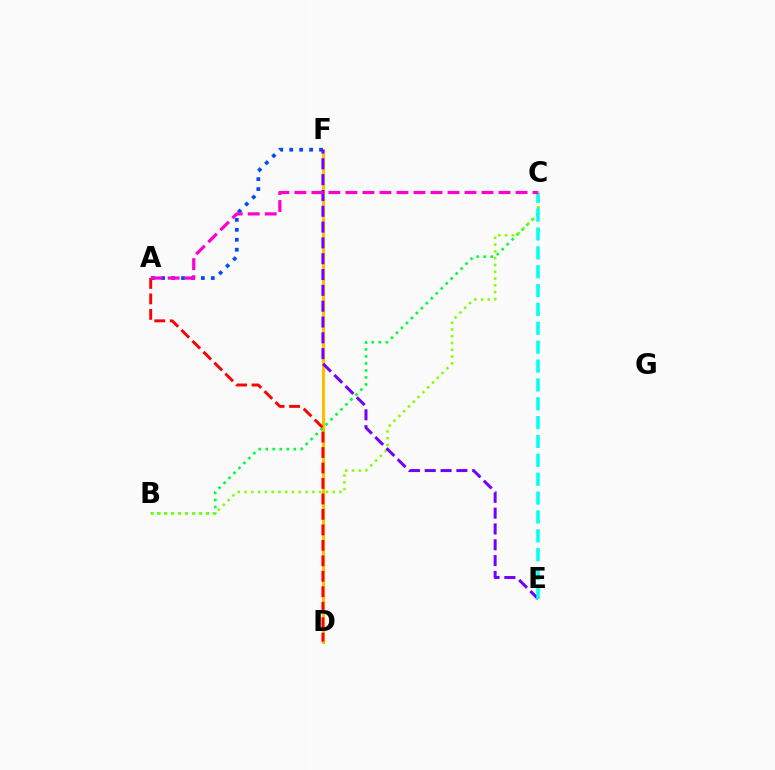{('D', 'F'): [{'color': '#ffbd00', 'line_style': 'solid', 'thickness': 2.23}], ('B', 'C'): [{'color': '#00ff39', 'line_style': 'dotted', 'thickness': 1.9}, {'color': '#84ff00', 'line_style': 'dotted', 'thickness': 1.84}], ('A', 'D'): [{'color': '#ff0000', 'line_style': 'dashed', 'thickness': 2.1}], ('A', 'F'): [{'color': '#004bff', 'line_style': 'dotted', 'thickness': 2.7}], ('E', 'F'): [{'color': '#7200ff', 'line_style': 'dashed', 'thickness': 2.15}], ('C', 'E'): [{'color': '#00fff6', 'line_style': 'dashed', 'thickness': 2.56}], ('A', 'C'): [{'color': '#ff00cf', 'line_style': 'dashed', 'thickness': 2.31}]}